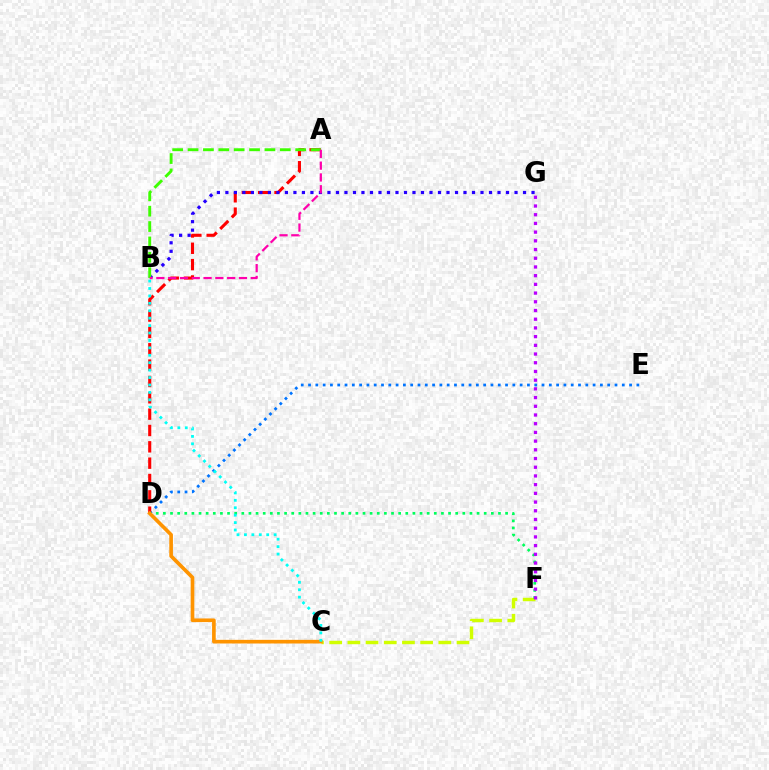{('D', 'E'): [{'color': '#0074ff', 'line_style': 'dotted', 'thickness': 1.98}], ('A', 'D'): [{'color': '#ff0000', 'line_style': 'dashed', 'thickness': 2.22}], ('C', 'F'): [{'color': '#d1ff00', 'line_style': 'dashed', 'thickness': 2.47}], ('D', 'F'): [{'color': '#00ff5c', 'line_style': 'dotted', 'thickness': 1.94}], ('F', 'G'): [{'color': '#b900ff', 'line_style': 'dotted', 'thickness': 2.37}], ('C', 'D'): [{'color': '#ff9400', 'line_style': 'solid', 'thickness': 2.63}], ('B', 'G'): [{'color': '#2500ff', 'line_style': 'dotted', 'thickness': 2.31}], ('B', 'C'): [{'color': '#00fff6', 'line_style': 'dotted', 'thickness': 2.02}], ('A', 'B'): [{'color': '#3dff00', 'line_style': 'dashed', 'thickness': 2.09}, {'color': '#ff00ac', 'line_style': 'dashed', 'thickness': 1.6}]}